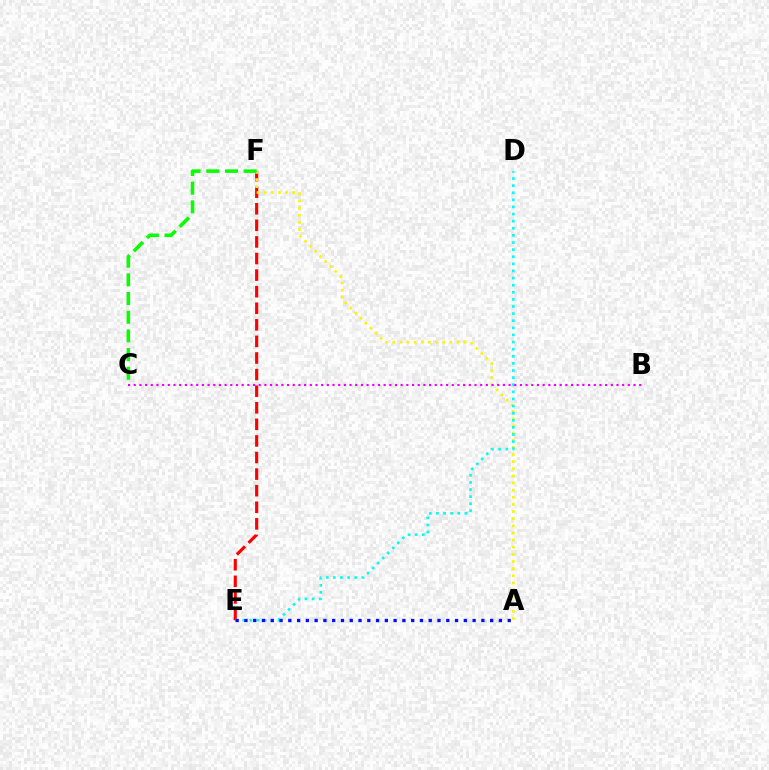{('E', 'F'): [{'color': '#ff0000', 'line_style': 'dashed', 'thickness': 2.25}], ('A', 'F'): [{'color': '#fcf500', 'line_style': 'dotted', 'thickness': 1.94}], ('C', 'F'): [{'color': '#08ff00', 'line_style': 'dashed', 'thickness': 2.54}], ('D', 'E'): [{'color': '#00fff6', 'line_style': 'dotted', 'thickness': 1.93}], ('A', 'E'): [{'color': '#0010ff', 'line_style': 'dotted', 'thickness': 2.38}], ('B', 'C'): [{'color': '#ee00ff', 'line_style': 'dotted', 'thickness': 1.54}]}